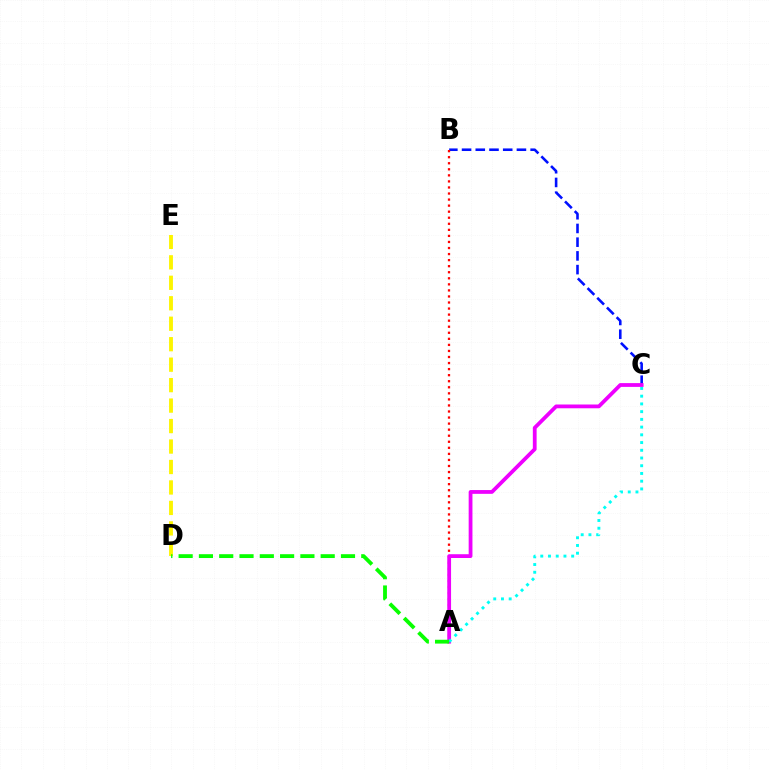{('B', 'C'): [{'color': '#0010ff', 'line_style': 'dashed', 'thickness': 1.86}], ('D', 'E'): [{'color': '#fcf500', 'line_style': 'dashed', 'thickness': 2.78}], ('A', 'B'): [{'color': '#ff0000', 'line_style': 'dotted', 'thickness': 1.65}], ('A', 'C'): [{'color': '#ee00ff', 'line_style': 'solid', 'thickness': 2.72}, {'color': '#00fff6', 'line_style': 'dotted', 'thickness': 2.1}], ('A', 'D'): [{'color': '#08ff00', 'line_style': 'dashed', 'thickness': 2.76}]}